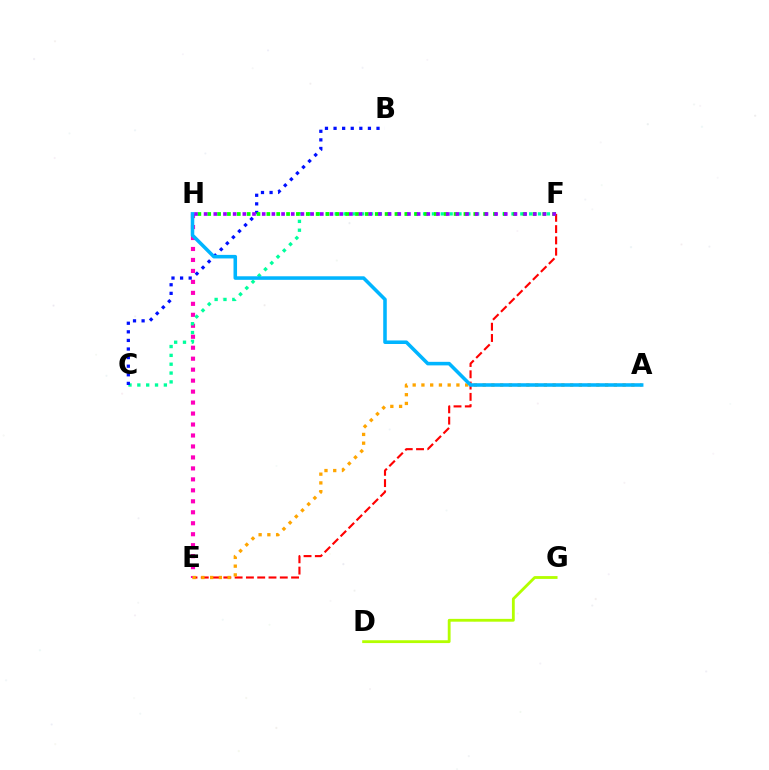{('E', 'F'): [{'color': '#ff0000', 'line_style': 'dashed', 'thickness': 1.53}], ('E', 'H'): [{'color': '#ff00bd', 'line_style': 'dotted', 'thickness': 2.98}], ('A', 'E'): [{'color': '#ffa500', 'line_style': 'dotted', 'thickness': 2.38}], ('C', 'F'): [{'color': '#00ff9d', 'line_style': 'dotted', 'thickness': 2.4}], ('B', 'C'): [{'color': '#0010ff', 'line_style': 'dotted', 'thickness': 2.33}], ('F', 'H'): [{'color': '#08ff00', 'line_style': 'dotted', 'thickness': 2.68}, {'color': '#9b00ff', 'line_style': 'dotted', 'thickness': 2.63}], ('D', 'G'): [{'color': '#b3ff00', 'line_style': 'solid', 'thickness': 2.03}], ('A', 'H'): [{'color': '#00b5ff', 'line_style': 'solid', 'thickness': 2.55}]}